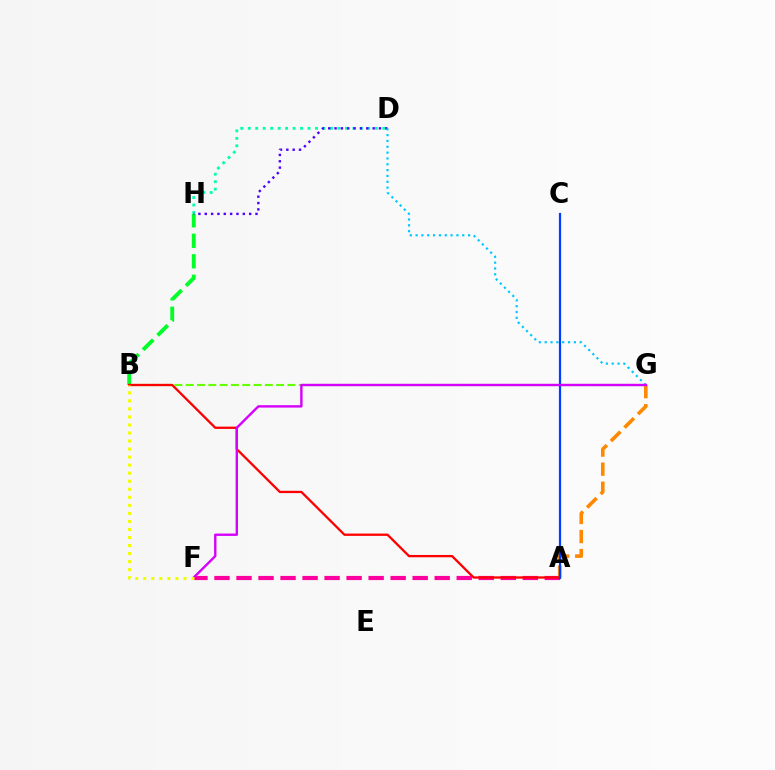{('B', 'H'): [{'color': '#00ff27', 'line_style': 'dashed', 'thickness': 2.78}], ('D', 'H'): [{'color': '#00ffaf', 'line_style': 'dotted', 'thickness': 2.03}, {'color': '#4f00ff', 'line_style': 'dotted', 'thickness': 1.72}], ('A', 'F'): [{'color': '#ff00a0', 'line_style': 'dashed', 'thickness': 2.99}], ('B', 'G'): [{'color': '#66ff00', 'line_style': 'dashed', 'thickness': 1.54}], ('A', 'G'): [{'color': '#ff8800', 'line_style': 'dashed', 'thickness': 2.59}], ('D', 'G'): [{'color': '#00c7ff', 'line_style': 'dotted', 'thickness': 1.58}], ('A', 'B'): [{'color': '#ff0000', 'line_style': 'solid', 'thickness': 1.66}], ('A', 'C'): [{'color': '#003fff', 'line_style': 'solid', 'thickness': 1.61}], ('F', 'G'): [{'color': '#d600ff', 'line_style': 'solid', 'thickness': 1.72}], ('B', 'F'): [{'color': '#eeff00', 'line_style': 'dotted', 'thickness': 2.18}]}